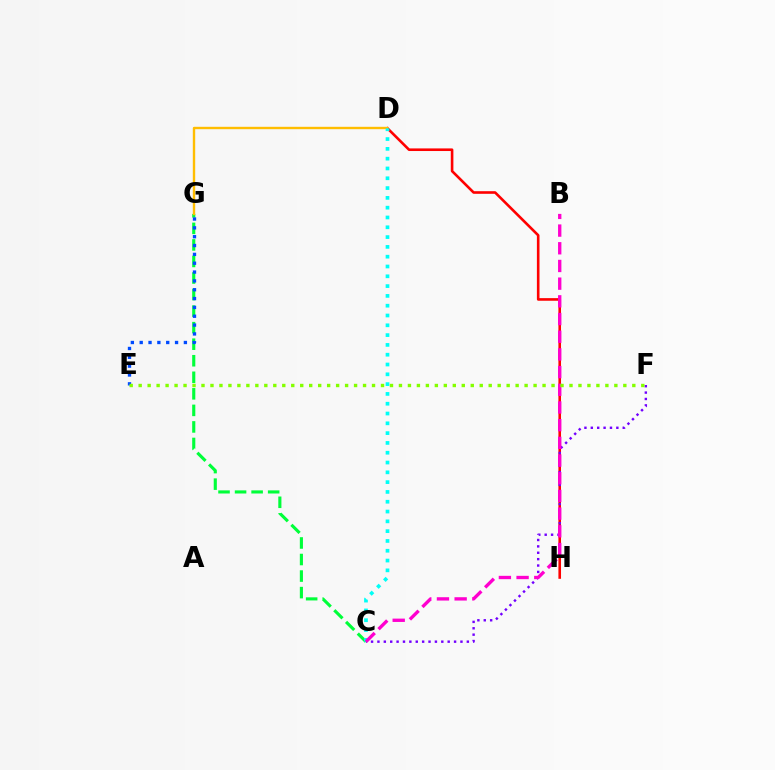{('C', 'G'): [{'color': '#00ff39', 'line_style': 'dashed', 'thickness': 2.25}], ('D', 'H'): [{'color': '#ff0000', 'line_style': 'solid', 'thickness': 1.88}], ('D', 'G'): [{'color': '#ffbd00', 'line_style': 'solid', 'thickness': 1.71}], ('C', 'D'): [{'color': '#00fff6', 'line_style': 'dotted', 'thickness': 2.66}], ('C', 'F'): [{'color': '#7200ff', 'line_style': 'dotted', 'thickness': 1.74}], ('E', 'G'): [{'color': '#004bff', 'line_style': 'dotted', 'thickness': 2.4}], ('B', 'C'): [{'color': '#ff00cf', 'line_style': 'dashed', 'thickness': 2.4}], ('E', 'F'): [{'color': '#84ff00', 'line_style': 'dotted', 'thickness': 2.44}]}